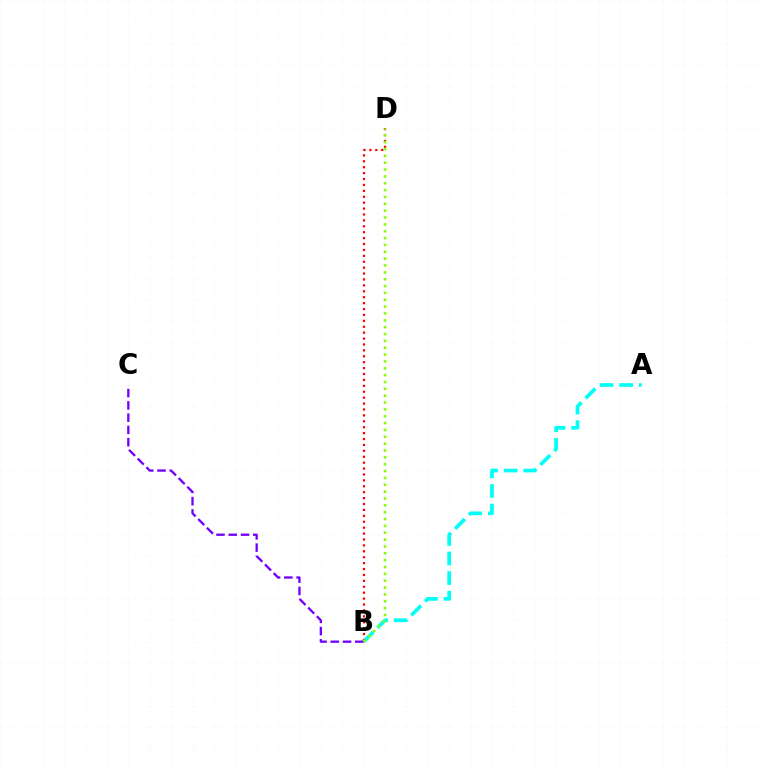{('A', 'B'): [{'color': '#00fff6', 'line_style': 'dashed', 'thickness': 2.66}], ('B', 'D'): [{'color': '#ff0000', 'line_style': 'dotted', 'thickness': 1.61}, {'color': '#84ff00', 'line_style': 'dotted', 'thickness': 1.86}], ('B', 'C'): [{'color': '#7200ff', 'line_style': 'dashed', 'thickness': 1.67}]}